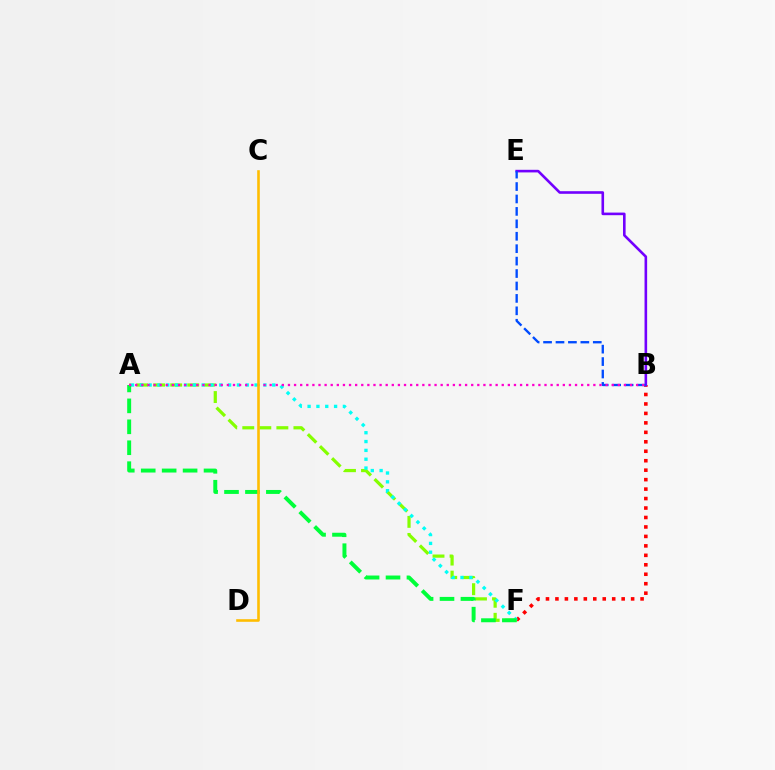{('A', 'F'): [{'color': '#84ff00', 'line_style': 'dashed', 'thickness': 2.32}, {'color': '#00fff6', 'line_style': 'dotted', 'thickness': 2.4}, {'color': '#00ff39', 'line_style': 'dashed', 'thickness': 2.84}], ('B', 'F'): [{'color': '#ff0000', 'line_style': 'dotted', 'thickness': 2.57}], ('B', 'E'): [{'color': '#7200ff', 'line_style': 'solid', 'thickness': 1.88}, {'color': '#004bff', 'line_style': 'dashed', 'thickness': 1.69}], ('A', 'B'): [{'color': '#ff00cf', 'line_style': 'dotted', 'thickness': 1.66}], ('C', 'D'): [{'color': '#ffbd00', 'line_style': 'solid', 'thickness': 1.87}]}